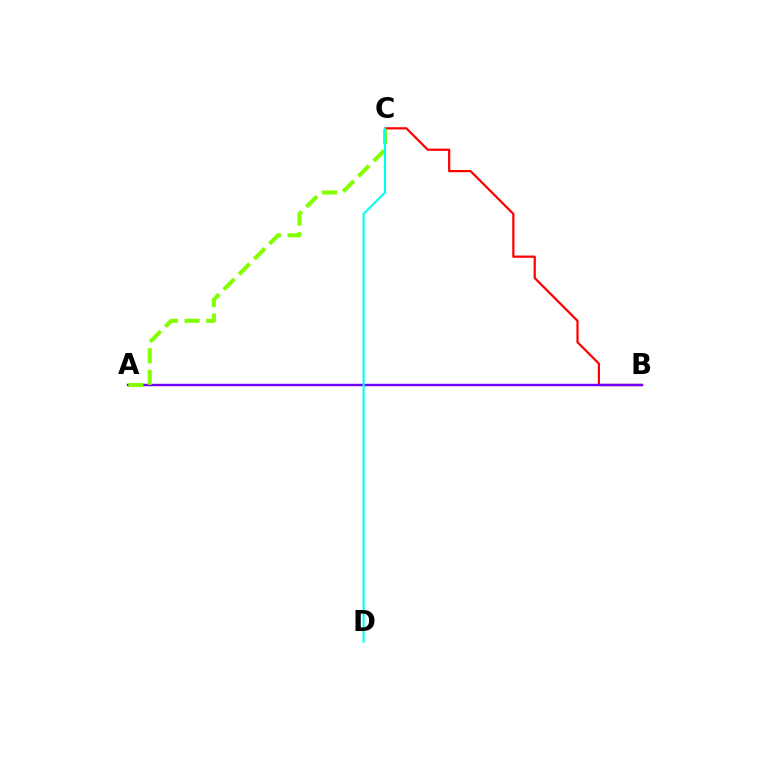{('B', 'C'): [{'color': '#ff0000', 'line_style': 'solid', 'thickness': 1.6}], ('A', 'B'): [{'color': '#7200ff', 'line_style': 'solid', 'thickness': 1.75}], ('A', 'C'): [{'color': '#84ff00', 'line_style': 'dashed', 'thickness': 2.93}], ('C', 'D'): [{'color': '#00fff6', 'line_style': 'solid', 'thickness': 1.51}]}